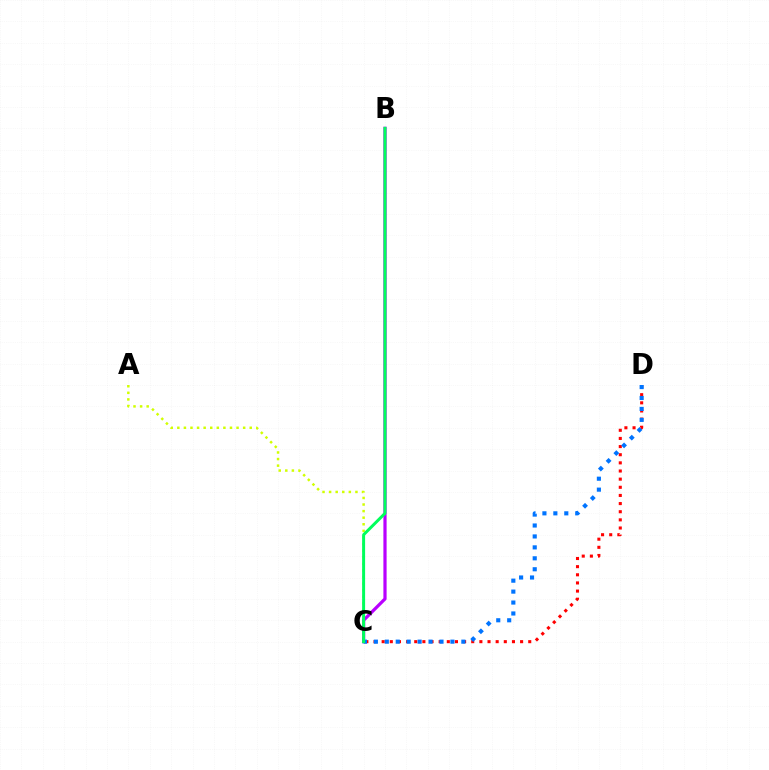{('C', 'D'): [{'color': '#ff0000', 'line_style': 'dotted', 'thickness': 2.21}, {'color': '#0074ff', 'line_style': 'dotted', 'thickness': 2.97}], ('B', 'C'): [{'color': '#b900ff', 'line_style': 'solid', 'thickness': 2.31}, {'color': '#00ff5c', 'line_style': 'solid', 'thickness': 2.15}], ('A', 'C'): [{'color': '#d1ff00', 'line_style': 'dotted', 'thickness': 1.79}]}